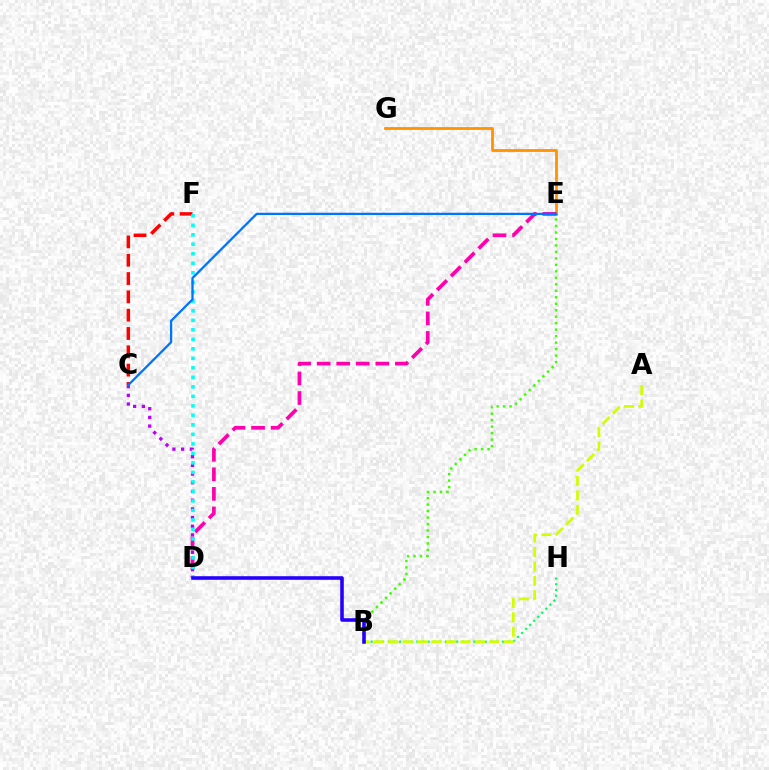{('B', 'H'): [{'color': '#00ff5c', 'line_style': 'dotted', 'thickness': 1.55}], ('B', 'E'): [{'color': '#3dff00', 'line_style': 'dotted', 'thickness': 1.76}], ('E', 'G'): [{'color': '#ff9400', 'line_style': 'solid', 'thickness': 2.02}], ('C', 'F'): [{'color': '#ff0000', 'line_style': 'dashed', 'thickness': 2.49}], ('C', 'D'): [{'color': '#b900ff', 'line_style': 'dotted', 'thickness': 2.36}], ('D', 'E'): [{'color': '#ff00ac', 'line_style': 'dashed', 'thickness': 2.65}], ('D', 'F'): [{'color': '#00fff6', 'line_style': 'dotted', 'thickness': 2.58}], ('C', 'E'): [{'color': '#0074ff', 'line_style': 'solid', 'thickness': 1.64}], ('A', 'B'): [{'color': '#d1ff00', 'line_style': 'dashed', 'thickness': 1.96}], ('B', 'D'): [{'color': '#2500ff', 'line_style': 'solid', 'thickness': 2.58}]}